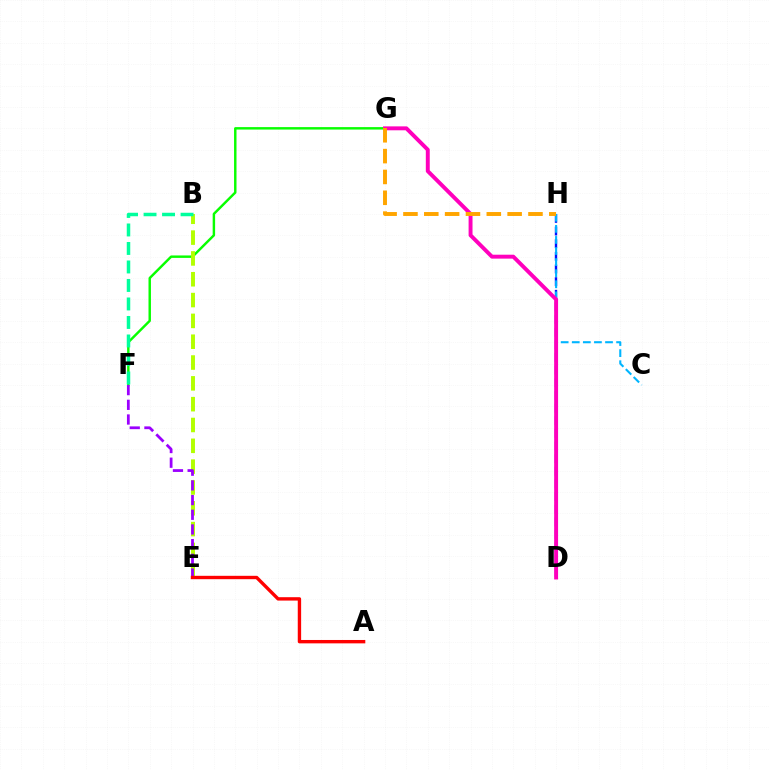{('D', 'H'): [{'color': '#0010ff', 'line_style': 'dashed', 'thickness': 1.72}], ('F', 'G'): [{'color': '#08ff00', 'line_style': 'solid', 'thickness': 1.76}], ('B', 'E'): [{'color': '#b3ff00', 'line_style': 'dashed', 'thickness': 2.83}], ('C', 'H'): [{'color': '#00b5ff', 'line_style': 'dashed', 'thickness': 1.51}], ('E', 'F'): [{'color': '#9b00ff', 'line_style': 'dashed', 'thickness': 2.0}], ('D', 'G'): [{'color': '#ff00bd', 'line_style': 'solid', 'thickness': 2.83}], ('B', 'F'): [{'color': '#00ff9d', 'line_style': 'dashed', 'thickness': 2.51}], ('A', 'E'): [{'color': '#ff0000', 'line_style': 'solid', 'thickness': 2.43}], ('G', 'H'): [{'color': '#ffa500', 'line_style': 'dashed', 'thickness': 2.83}]}